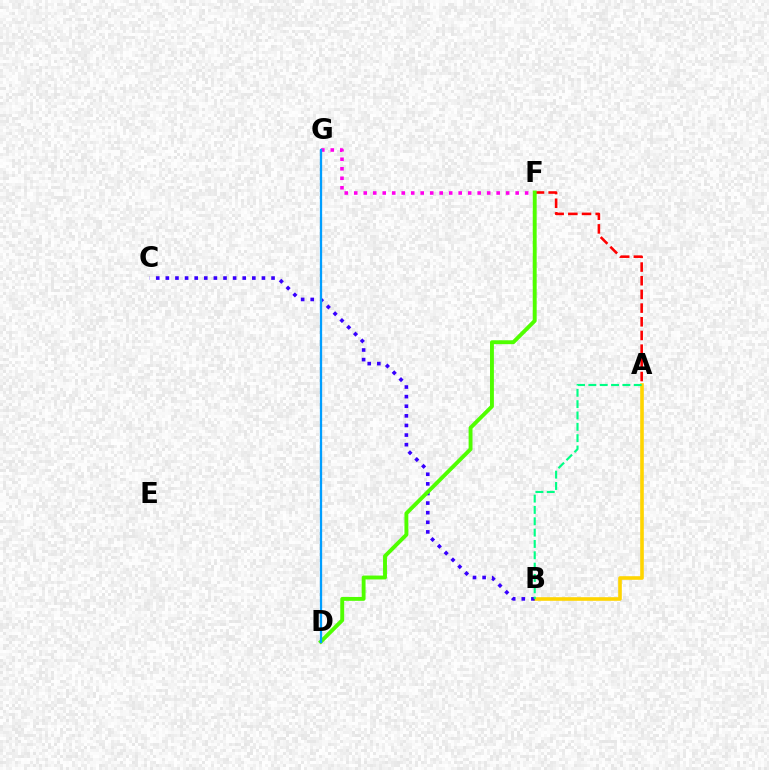{('A', 'B'): [{'color': '#ffd500', 'line_style': 'solid', 'thickness': 2.6}, {'color': '#00ff86', 'line_style': 'dashed', 'thickness': 1.54}], ('A', 'F'): [{'color': '#ff0000', 'line_style': 'dashed', 'thickness': 1.86}], ('B', 'C'): [{'color': '#3700ff', 'line_style': 'dotted', 'thickness': 2.61}], ('F', 'G'): [{'color': '#ff00ed', 'line_style': 'dotted', 'thickness': 2.58}], ('D', 'F'): [{'color': '#4fff00', 'line_style': 'solid', 'thickness': 2.8}], ('D', 'G'): [{'color': '#009eff', 'line_style': 'solid', 'thickness': 1.65}]}